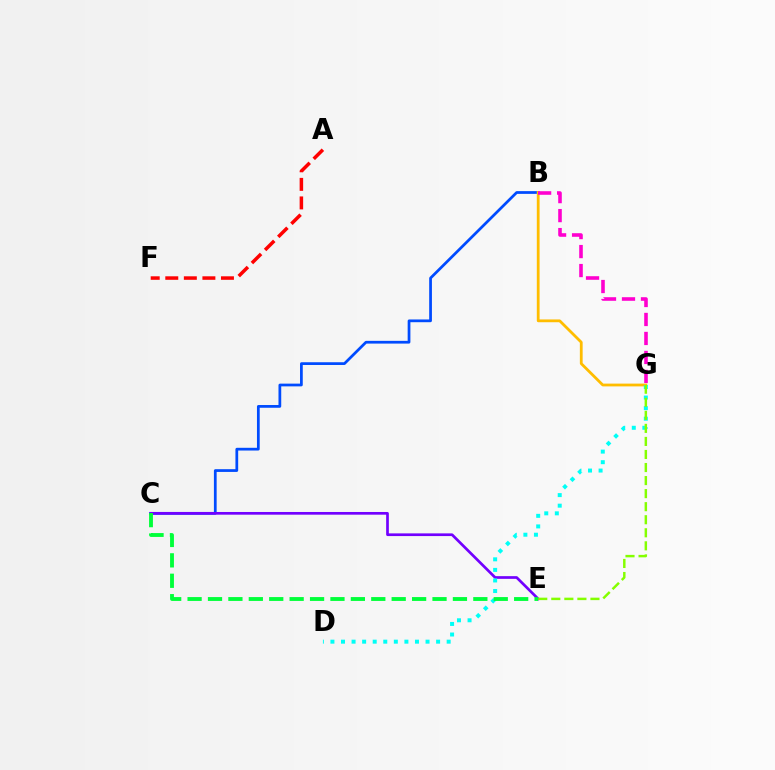{('A', 'F'): [{'color': '#ff0000', 'line_style': 'dashed', 'thickness': 2.52}], ('B', 'C'): [{'color': '#004bff', 'line_style': 'solid', 'thickness': 1.97}], ('C', 'E'): [{'color': '#7200ff', 'line_style': 'solid', 'thickness': 1.94}, {'color': '#00ff39', 'line_style': 'dashed', 'thickness': 2.77}], ('B', 'G'): [{'color': '#ffbd00', 'line_style': 'solid', 'thickness': 2.01}, {'color': '#ff00cf', 'line_style': 'dashed', 'thickness': 2.58}], ('D', 'G'): [{'color': '#00fff6', 'line_style': 'dotted', 'thickness': 2.87}], ('E', 'G'): [{'color': '#84ff00', 'line_style': 'dashed', 'thickness': 1.77}]}